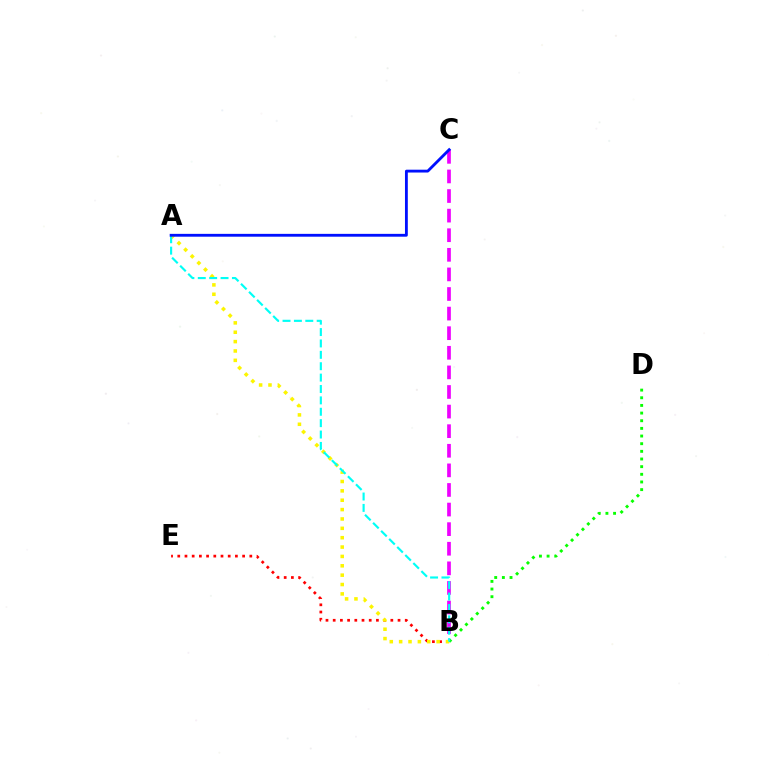{('B', 'E'): [{'color': '#ff0000', 'line_style': 'dotted', 'thickness': 1.96}], ('B', 'C'): [{'color': '#ee00ff', 'line_style': 'dashed', 'thickness': 2.66}], ('B', 'D'): [{'color': '#08ff00', 'line_style': 'dotted', 'thickness': 2.08}], ('A', 'B'): [{'color': '#fcf500', 'line_style': 'dotted', 'thickness': 2.55}, {'color': '#00fff6', 'line_style': 'dashed', 'thickness': 1.55}], ('A', 'C'): [{'color': '#0010ff', 'line_style': 'solid', 'thickness': 2.04}]}